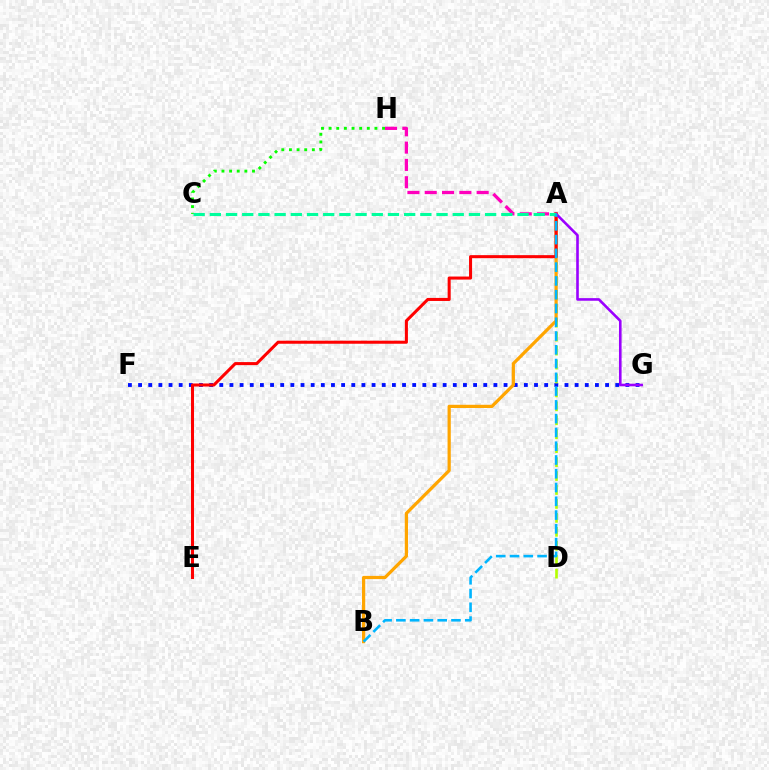{('F', 'G'): [{'color': '#0010ff', 'line_style': 'dotted', 'thickness': 2.76}], ('A', 'H'): [{'color': '#ff00bd', 'line_style': 'dashed', 'thickness': 2.35}], ('A', 'D'): [{'color': '#b3ff00', 'line_style': 'dashed', 'thickness': 1.89}], ('A', 'B'): [{'color': '#ffa500', 'line_style': 'solid', 'thickness': 2.32}, {'color': '#00b5ff', 'line_style': 'dashed', 'thickness': 1.87}], ('A', 'E'): [{'color': '#ff0000', 'line_style': 'solid', 'thickness': 2.19}], ('C', 'H'): [{'color': '#08ff00', 'line_style': 'dotted', 'thickness': 2.07}], ('A', 'G'): [{'color': '#9b00ff', 'line_style': 'solid', 'thickness': 1.88}], ('A', 'C'): [{'color': '#00ff9d', 'line_style': 'dashed', 'thickness': 2.2}]}